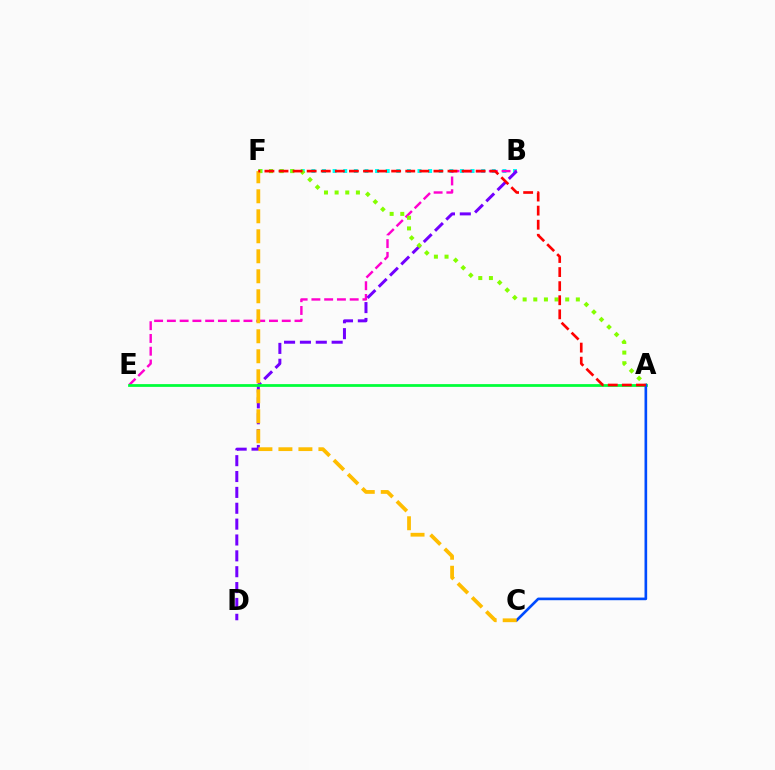{('B', 'F'): [{'color': '#00fff6', 'line_style': 'dotted', 'thickness': 2.88}], ('B', 'E'): [{'color': '#ff00cf', 'line_style': 'dashed', 'thickness': 1.73}], ('B', 'D'): [{'color': '#7200ff', 'line_style': 'dashed', 'thickness': 2.15}], ('A', 'E'): [{'color': '#00ff39', 'line_style': 'solid', 'thickness': 1.99}], ('A', 'F'): [{'color': '#84ff00', 'line_style': 'dotted', 'thickness': 2.89}, {'color': '#ff0000', 'line_style': 'dashed', 'thickness': 1.91}], ('A', 'C'): [{'color': '#004bff', 'line_style': 'solid', 'thickness': 1.91}], ('C', 'F'): [{'color': '#ffbd00', 'line_style': 'dashed', 'thickness': 2.72}]}